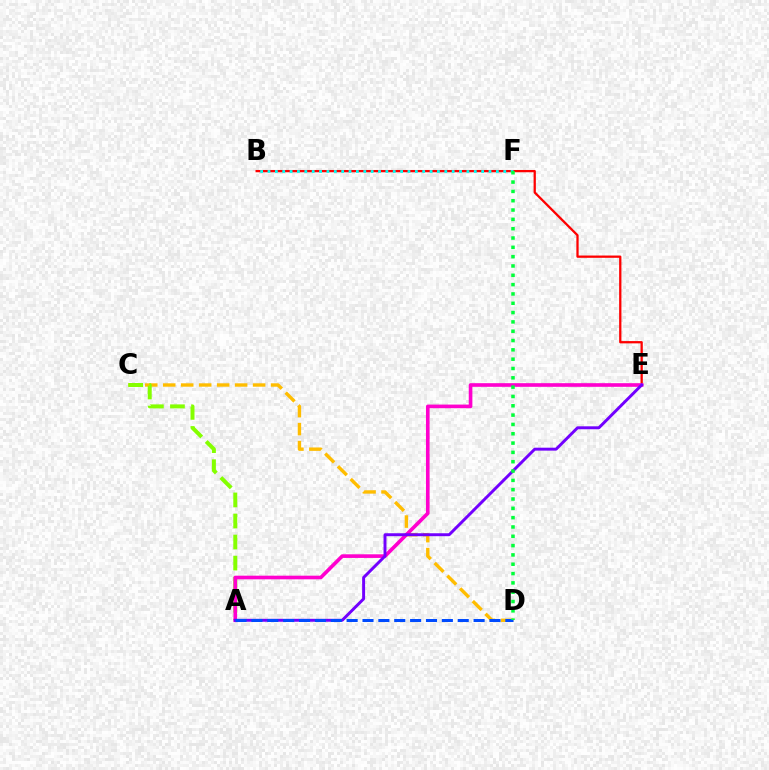{('C', 'D'): [{'color': '#ffbd00', 'line_style': 'dashed', 'thickness': 2.44}], ('B', 'E'): [{'color': '#ff0000', 'line_style': 'solid', 'thickness': 1.64}], ('A', 'C'): [{'color': '#84ff00', 'line_style': 'dashed', 'thickness': 2.86}], ('A', 'E'): [{'color': '#ff00cf', 'line_style': 'solid', 'thickness': 2.62}, {'color': '#7200ff', 'line_style': 'solid', 'thickness': 2.12}], ('B', 'F'): [{'color': '#00fff6', 'line_style': 'dotted', 'thickness': 2.0}], ('A', 'D'): [{'color': '#004bff', 'line_style': 'dashed', 'thickness': 2.16}], ('D', 'F'): [{'color': '#00ff39', 'line_style': 'dotted', 'thickness': 2.53}]}